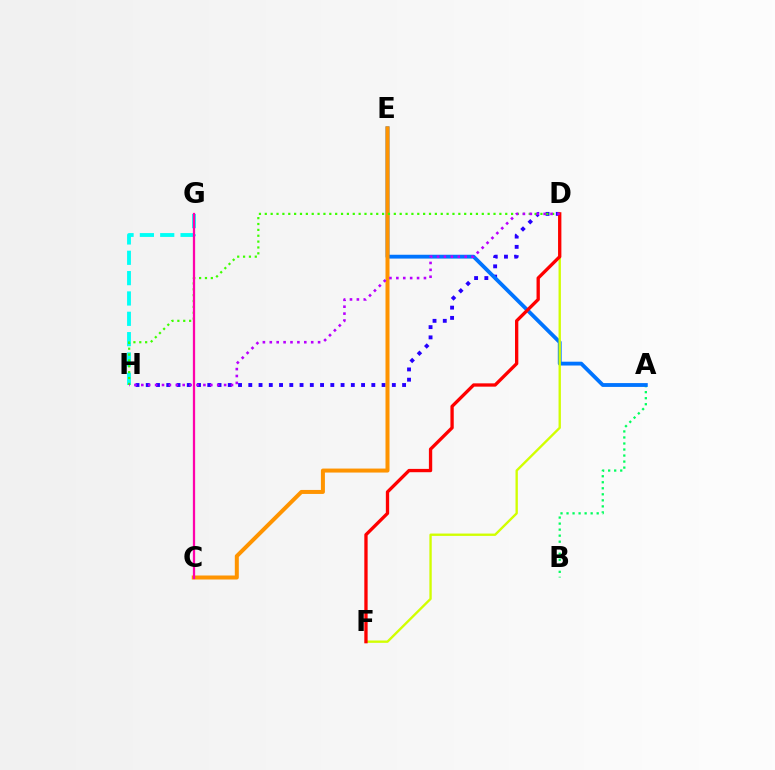{('A', 'B'): [{'color': '#00ff5c', 'line_style': 'dotted', 'thickness': 1.64}], ('D', 'H'): [{'color': '#2500ff', 'line_style': 'dotted', 'thickness': 2.79}, {'color': '#3dff00', 'line_style': 'dotted', 'thickness': 1.59}, {'color': '#b900ff', 'line_style': 'dotted', 'thickness': 1.87}], ('G', 'H'): [{'color': '#00fff6', 'line_style': 'dashed', 'thickness': 2.76}], ('A', 'E'): [{'color': '#0074ff', 'line_style': 'solid', 'thickness': 2.75}], ('C', 'E'): [{'color': '#ff9400', 'line_style': 'solid', 'thickness': 2.88}], ('D', 'F'): [{'color': '#d1ff00', 'line_style': 'solid', 'thickness': 1.69}, {'color': '#ff0000', 'line_style': 'solid', 'thickness': 2.39}], ('C', 'G'): [{'color': '#ff00ac', 'line_style': 'solid', 'thickness': 1.63}]}